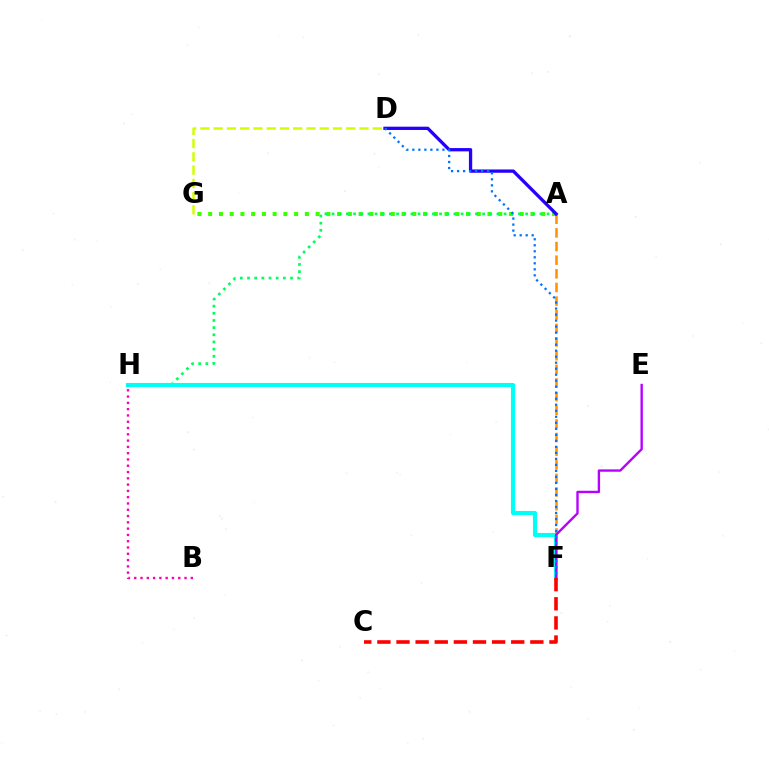{('A', 'G'): [{'color': '#3dff00', 'line_style': 'dotted', 'thickness': 2.92}], ('D', 'G'): [{'color': '#d1ff00', 'line_style': 'dashed', 'thickness': 1.8}], ('A', 'F'): [{'color': '#ff9400', 'line_style': 'dashed', 'thickness': 1.85}], ('A', 'H'): [{'color': '#00ff5c', 'line_style': 'dotted', 'thickness': 1.95}], ('A', 'D'): [{'color': '#2500ff', 'line_style': 'solid', 'thickness': 2.37}], ('F', 'H'): [{'color': '#00fff6', 'line_style': 'solid', 'thickness': 2.95}], ('E', 'F'): [{'color': '#b900ff', 'line_style': 'solid', 'thickness': 1.71}], ('C', 'F'): [{'color': '#ff0000', 'line_style': 'dashed', 'thickness': 2.6}], ('B', 'H'): [{'color': '#ff00ac', 'line_style': 'dotted', 'thickness': 1.71}], ('D', 'F'): [{'color': '#0074ff', 'line_style': 'dotted', 'thickness': 1.63}]}